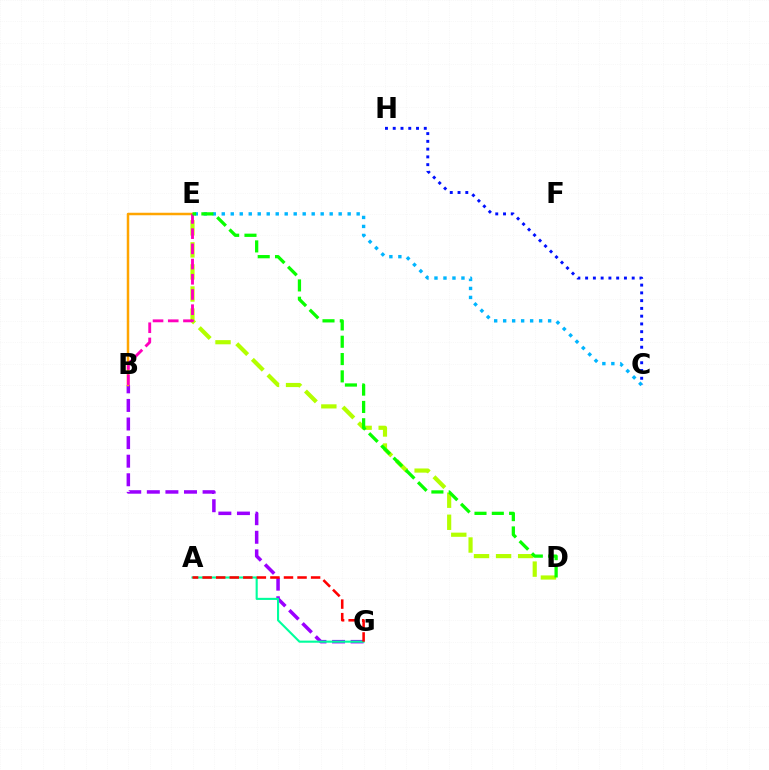{('B', 'G'): [{'color': '#9b00ff', 'line_style': 'dashed', 'thickness': 2.52}], ('C', 'H'): [{'color': '#0010ff', 'line_style': 'dotted', 'thickness': 2.11}], ('B', 'E'): [{'color': '#ffa500', 'line_style': 'solid', 'thickness': 1.8}, {'color': '#ff00bd', 'line_style': 'dashed', 'thickness': 2.07}], ('D', 'E'): [{'color': '#b3ff00', 'line_style': 'dashed', 'thickness': 3.0}, {'color': '#08ff00', 'line_style': 'dashed', 'thickness': 2.35}], ('C', 'E'): [{'color': '#00b5ff', 'line_style': 'dotted', 'thickness': 2.44}], ('A', 'G'): [{'color': '#00ff9d', 'line_style': 'solid', 'thickness': 1.52}, {'color': '#ff0000', 'line_style': 'dashed', 'thickness': 1.84}]}